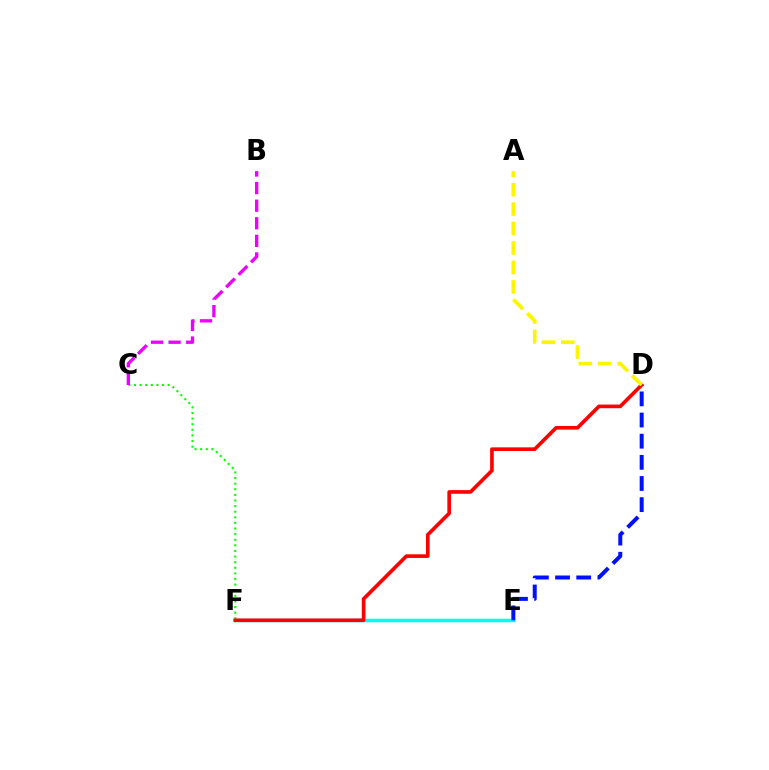{('E', 'F'): [{'color': '#00fff6', 'line_style': 'solid', 'thickness': 2.51}], ('C', 'F'): [{'color': '#08ff00', 'line_style': 'dotted', 'thickness': 1.52}], ('D', 'F'): [{'color': '#ff0000', 'line_style': 'solid', 'thickness': 2.62}], ('D', 'E'): [{'color': '#0010ff', 'line_style': 'dashed', 'thickness': 2.87}], ('B', 'C'): [{'color': '#ee00ff', 'line_style': 'dashed', 'thickness': 2.39}], ('A', 'D'): [{'color': '#fcf500', 'line_style': 'dashed', 'thickness': 2.64}]}